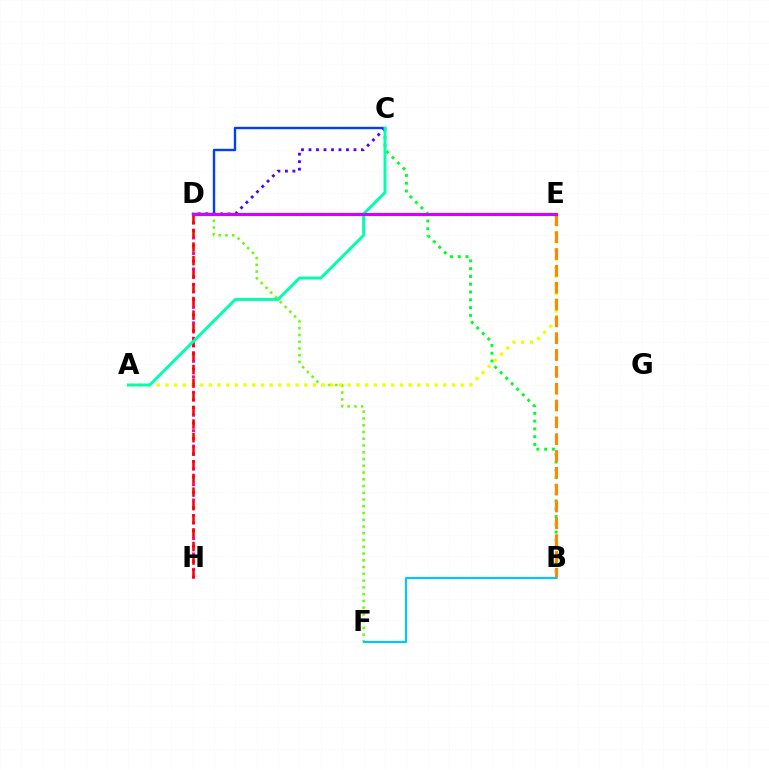{('C', 'D'): [{'color': '#003fff', 'line_style': 'solid', 'thickness': 1.71}, {'color': '#4f00ff', 'line_style': 'dotted', 'thickness': 2.04}], ('D', 'H'): [{'color': '#ff00a0', 'line_style': 'dotted', 'thickness': 2.09}, {'color': '#ff0000', 'line_style': 'dashed', 'thickness': 1.85}], ('D', 'F'): [{'color': '#66ff00', 'line_style': 'dotted', 'thickness': 1.84}], ('A', 'E'): [{'color': '#eeff00', 'line_style': 'dotted', 'thickness': 2.36}], ('B', 'C'): [{'color': '#00ff27', 'line_style': 'dotted', 'thickness': 2.12}], ('A', 'C'): [{'color': '#00ffaf', 'line_style': 'solid', 'thickness': 2.12}], ('B', 'E'): [{'color': '#ff8800', 'line_style': 'dashed', 'thickness': 2.29}], ('D', 'E'): [{'color': '#d600ff', 'line_style': 'solid', 'thickness': 2.24}], ('B', 'F'): [{'color': '#00c7ff', 'line_style': 'solid', 'thickness': 1.54}]}